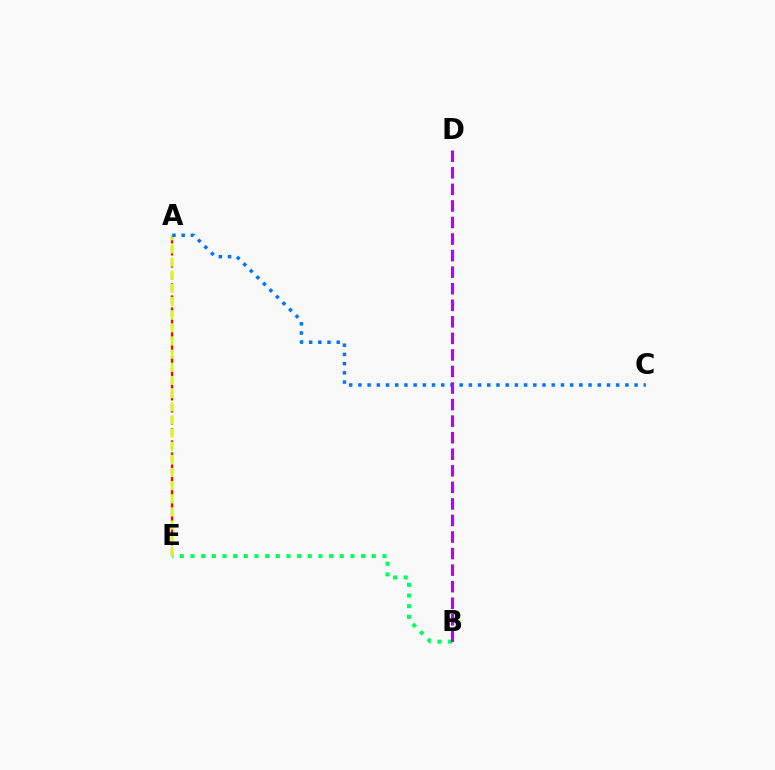{('B', 'E'): [{'color': '#00ff5c', 'line_style': 'dotted', 'thickness': 2.9}], ('A', 'E'): [{'color': '#ff0000', 'line_style': 'dashed', 'thickness': 1.64}, {'color': '#d1ff00', 'line_style': 'dashed', 'thickness': 1.79}], ('A', 'C'): [{'color': '#0074ff', 'line_style': 'dotted', 'thickness': 2.5}], ('B', 'D'): [{'color': '#b900ff', 'line_style': 'dashed', 'thickness': 2.25}]}